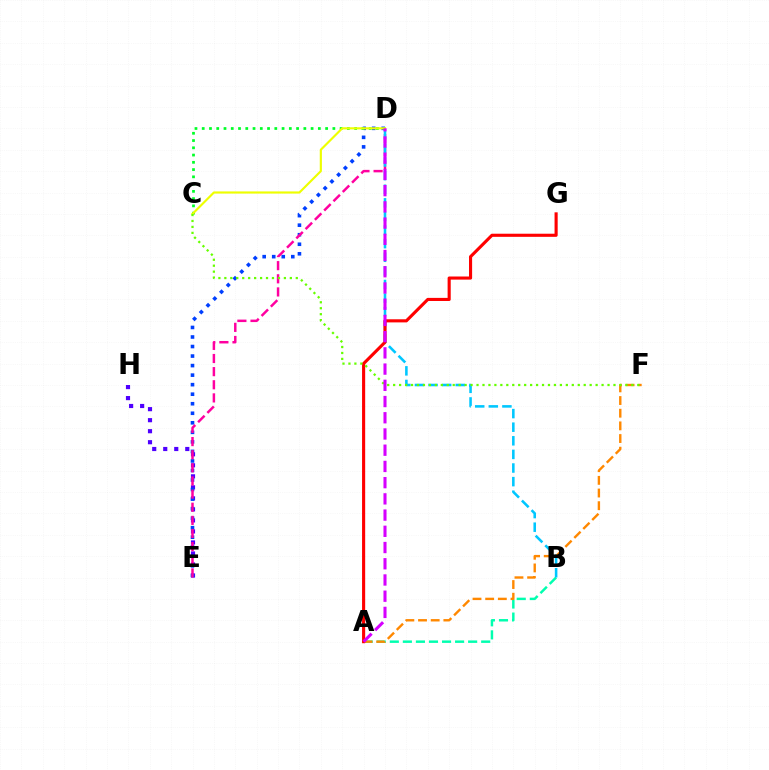{('E', 'H'): [{'color': '#4f00ff', 'line_style': 'dotted', 'thickness': 2.99}], ('D', 'E'): [{'color': '#003fff', 'line_style': 'dotted', 'thickness': 2.59}, {'color': '#ff00a0', 'line_style': 'dashed', 'thickness': 1.78}], ('C', 'D'): [{'color': '#00ff27', 'line_style': 'dotted', 'thickness': 1.97}, {'color': '#eeff00', 'line_style': 'solid', 'thickness': 1.55}], ('A', 'B'): [{'color': '#00ffaf', 'line_style': 'dashed', 'thickness': 1.77}], ('B', 'D'): [{'color': '#00c7ff', 'line_style': 'dashed', 'thickness': 1.85}], ('A', 'F'): [{'color': '#ff8800', 'line_style': 'dashed', 'thickness': 1.72}], ('A', 'G'): [{'color': '#ff0000', 'line_style': 'solid', 'thickness': 2.24}], ('C', 'F'): [{'color': '#66ff00', 'line_style': 'dotted', 'thickness': 1.62}], ('A', 'D'): [{'color': '#d600ff', 'line_style': 'dashed', 'thickness': 2.2}]}